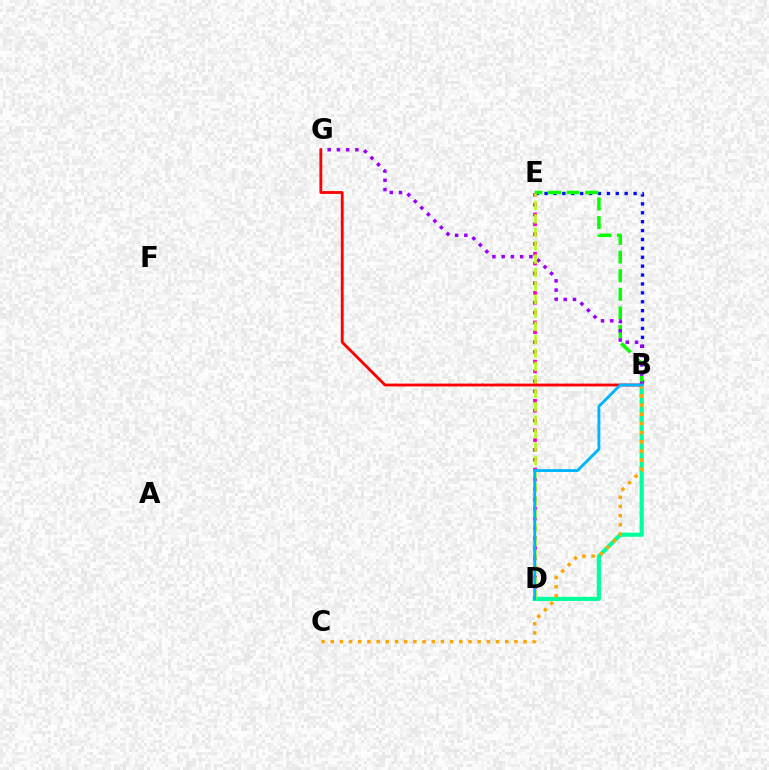{('D', 'E'): [{'color': '#ff00bd', 'line_style': 'dotted', 'thickness': 2.67}, {'color': '#b3ff00', 'line_style': 'dashed', 'thickness': 1.82}], ('B', 'E'): [{'color': '#0010ff', 'line_style': 'dotted', 'thickness': 2.42}, {'color': '#08ff00', 'line_style': 'dashed', 'thickness': 2.53}], ('B', 'D'): [{'color': '#00ff9d', 'line_style': 'solid', 'thickness': 2.98}, {'color': '#00b5ff', 'line_style': 'solid', 'thickness': 2.07}], ('B', 'G'): [{'color': '#9b00ff', 'line_style': 'dotted', 'thickness': 2.51}, {'color': '#ff0000', 'line_style': 'solid', 'thickness': 2.03}], ('B', 'C'): [{'color': '#ffa500', 'line_style': 'dotted', 'thickness': 2.5}]}